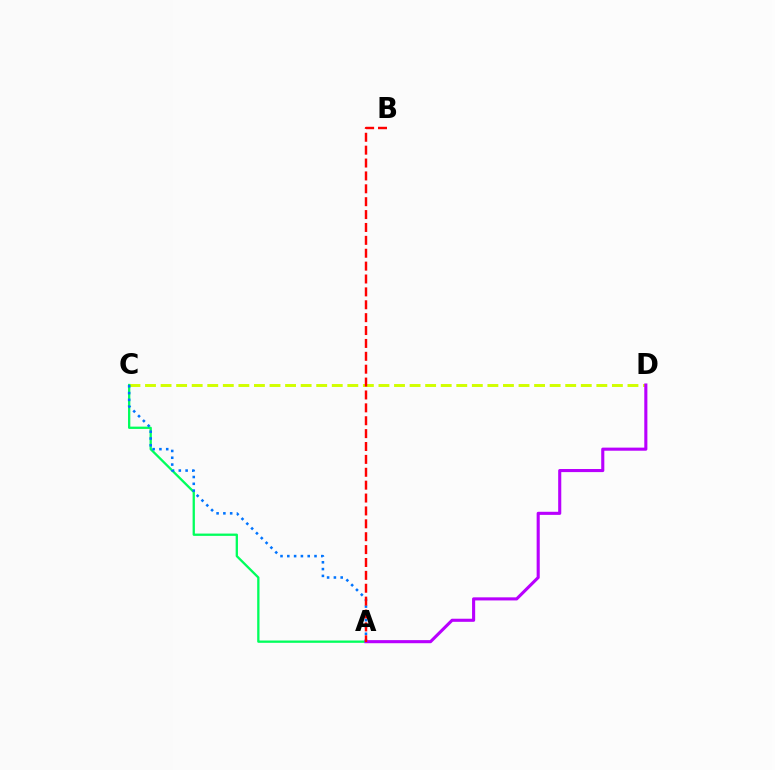{('C', 'D'): [{'color': '#d1ff00', 'line_style': 'dashed', 'thickness': 2.11}], ('A', 'C'): [{'color': '#00ff5c', 'line_style': 'solid', 'thickness': 1.66}, {'color': '#0074ff', 'line_style': 'dotted', 'thickness': 1.85}], ('A', 'D'): [{'color': '#b900ff', 'line_style': 'solid', 'thickness': 2.23}], ('A', 'B'): [{'color': '#ff0000', 'line_style': 'dashed', 'thickness': 1.75}]}